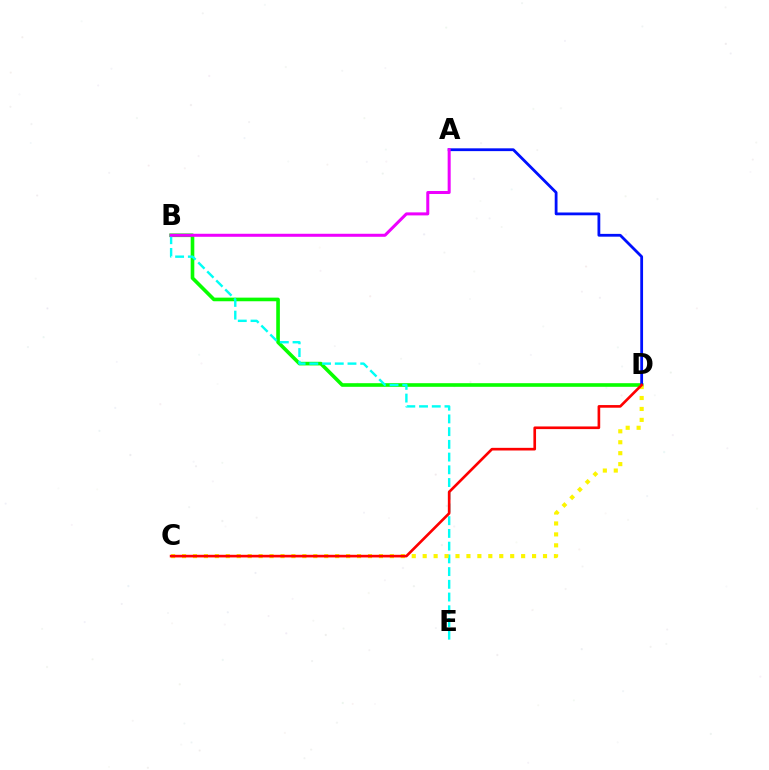{('B', 'D'): [{'color': '#08ff00', 'line_style': 'solid', 'thickness': 2.61}], ('B', 'E'): [{'color': '#00fff6', 'line_style': 'dashed', 'thickness': 1.73}], ('A', 'D'): [{'color': '#0010ff', 'line_style': 'solid', 'thickness': 2.01}], ('C', 'D'): [{'color': '#fcf500', 'line_style': 'dotted', 'thickness': 2.97}, {'color': '#ff0000', 'line_style': 'solid', 'thickness': 1.91}], ('A', 'B'): [{'color': '#ee00ff', 'line_style': 'solid', 'thickness': 2.17}]}